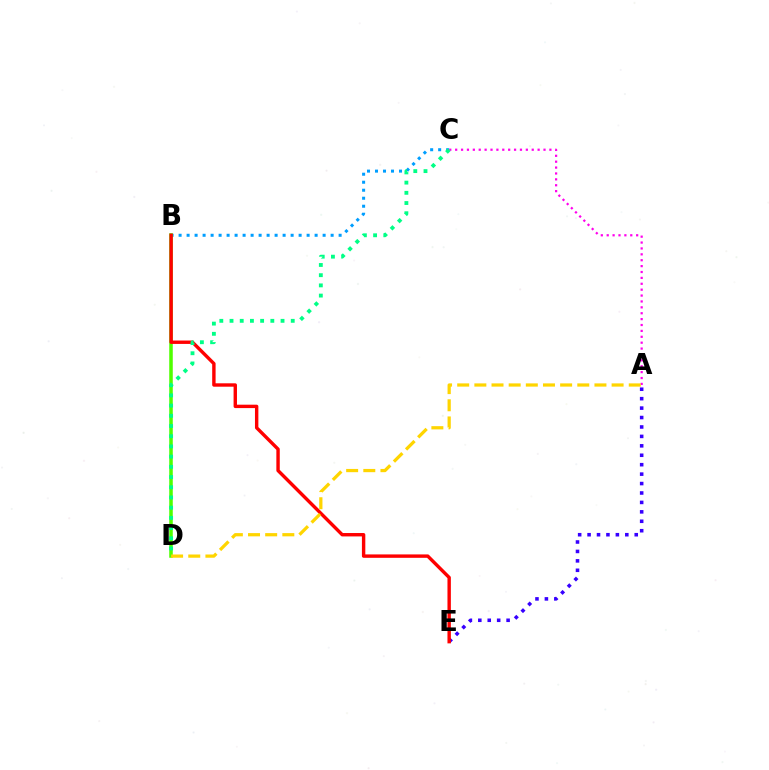{('A', 'E'): [{'color': '#3700ff', 'line_style': 'dotted', 'thickness': 2.56}], ('B', 'C'): [{'color': '#009eff', 'line_style': 'dotted', 'thickness': 2.17}], ('B', 'D'): [{'color': '#4fff00', 'line_style': 'solid', 'thickness': 2.55}], ('A', 'C'): [{'color': '#ff00ed', 'line_style': 'dotted', 'thickness': 1.6}], ('B', 'E'): [{'color': '#ff0000', 'line_style': 'solid', 'thickness': 2.45}], ('C', 'D'): [{'color': '#00ff86', 'line_style': 'dotted', 'thickness': 2.77}], ('A', 'D'): [{'color': '#ffd500', 'line_style': 'dashed', 'thickness': 2.33}]}